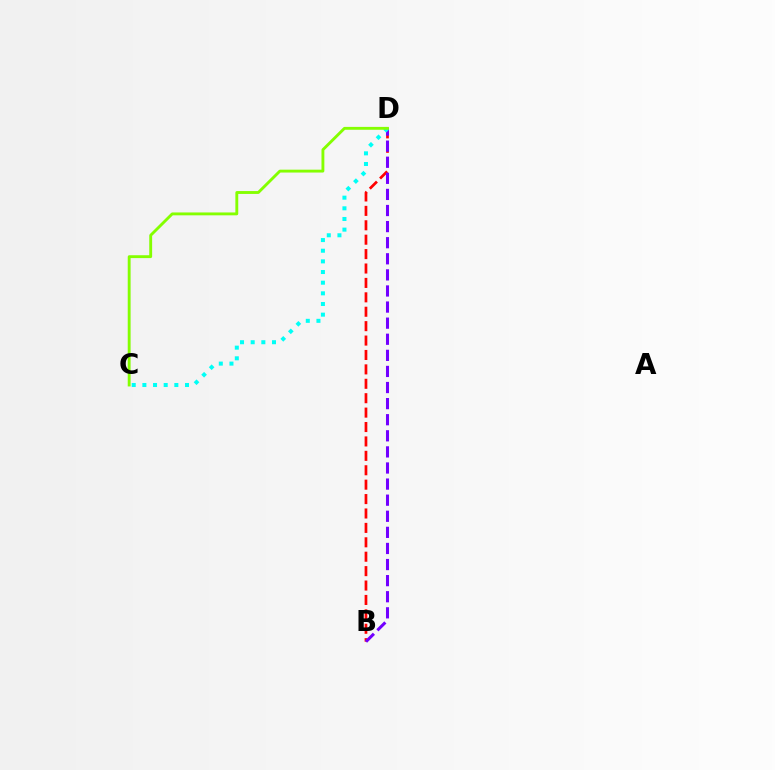{('B', 'D'): [{'color': '#ff0000', 'line_style': 'dashed', 'thickness': 1.96}, {'color': '#7200ff', 'line_style': 'dashed', 'thickness': 2.19}], ('C', 'D'): [{'color': '#00fff6', 'line_style': 'dotted', 'thickness': 2.89}, {'color': '#84ff00', 'line_style': 'solid', 'thickness': 2.07}]}